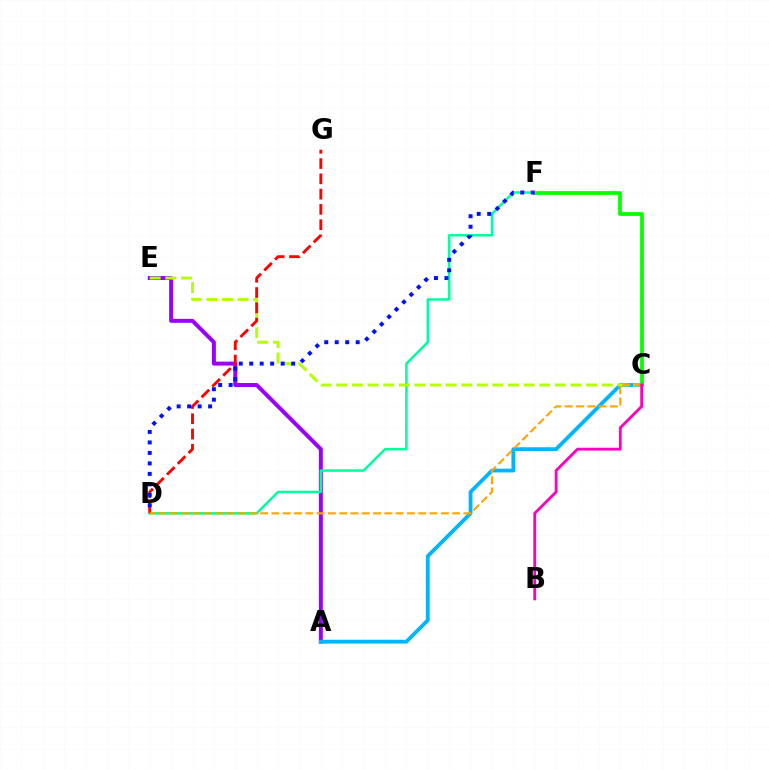{('C', 'F'): [{'color': '#08ff00', 'line_style': 'solid', 'thickness': 2.73}], ('A', 'E'): [{'color': '#9b00ff', 'line_style': 'solid', 'thickness': 2.86}], ('D', 'F'): [{'color': '#00ff9d', 'line_style': 'solid', 'thickness': 1.81}, {'color': '#0010ff', 'line_style': 'dotted', 'thickness': 2.85}], ('A', 'C'): [{'color': '#00b5ff', 'line_style': 'solid', 'thickness': 2.76}], ('C', 'E'): [{'color': '#b3ff00', 'line_style': 'dashed', 'thickness': 2.12}], ('D', 'G'): [{'color': '#ff0000', 'line_style': 'dashed', 'thickness': 2.08}], ('C', 'D'): [{'color': '#ffa500', 'line_style': 'dashed', 'thickness': 1.53}], ('B', 'C'): [{'color': '#ff00bd', 'line_style': 'solid', 'thickness': 2.05}]}